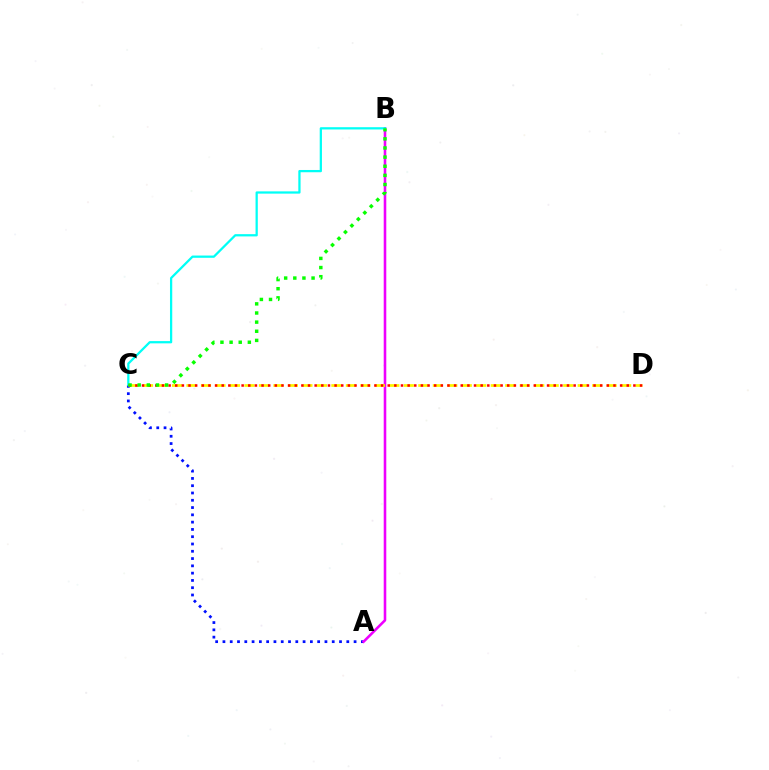{('A', 'C'): [{'color': '#0010ff', 'line_style': 'dotted', 'thickness': 1.98}], ('A', 'B'): [{'color': '#ee00ff', 'line_style': 'solid', 'thickness': 1.86}], ('C', 'D'): [{'color': '#fcf500', 'line_style': 'dashed', 'thickness': 1.97}, {'color': '#ff0000', 'line_style': 'dotted', 'thickness': 1.8}], ('B', 'C'): [{'color': '#00fff6', 'line_style': 'solid', 'thickness': 1.63}, {'color': '#08ff00', 'line_style': 'dotted', 'thickness': 2.48}]}